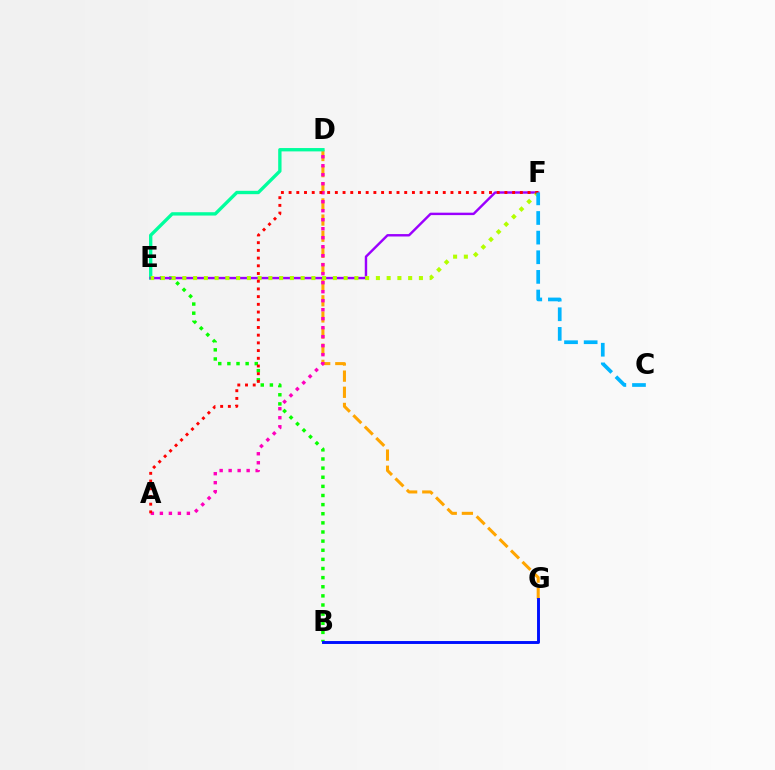{('B', 'E'): [{'color': '#08ff00', 'line_style': 'dotted', 'thickness': 2.48}], ('D', 'G'): [{'color': '#ffa500', 'line_style': 'dashed', 'thickness': 2.19}], ('B', 'G'): [{'color': '#0010ff', 'line_style': 'solid', 'thickness': 2.1}], ('D', 'E'): [{'color': '#00ff9d', 'line_style': 'solid', 'thickness': 2.41}], ('A', 'D'): [{'color': '#ff00bd', 'line_style': 'dotted', 'thickness': 2.44}], ('E', 'F'): [{'color': '#9b00ff', 'line_style': 'solid', 'thickness': 1.74}, {'color': '#b3ff00', 'line_style': 'dotted', 'thickness': 2.92}], ('A', 'F'): [{'color': '#ff0000', 'line_style': 'dotted', 'thickness': 2.09}], ('C', 'F'): [{'color': '#00b5ff', 'line_style': 'dashed', 'thickness': 2.67}]}